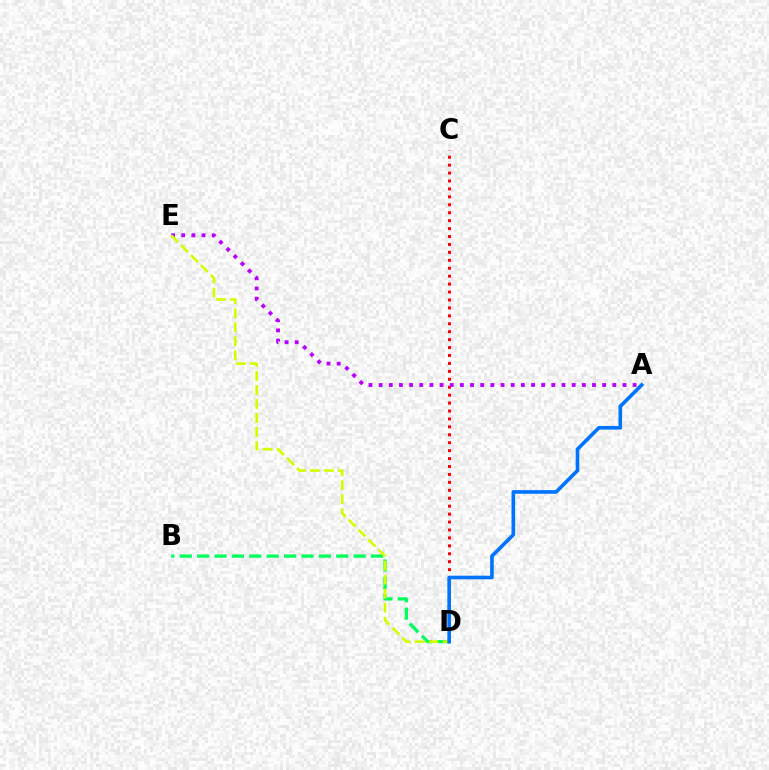{('C', 'D'): [{'color': '#ff0000', 'line_style': 'dotted', 'thickness': 2.15}], ('B', 'D'): [{'color': '#00ff5c', 'line_style': 'dashed', 'thickness': 2.36}], ('A', 'E'): [{'color': '#b900ff', 'line_style': 'dotted', 'thickness': 2.76}], ('D', 'E'): [{'color': '#d1ff00', 'line_style': 'dashed', 'thickness': 1.9}], ('A', 'D'): [{'color': '#0074ff', 'line_style': 'solid', 'thickness': 2.61}]}